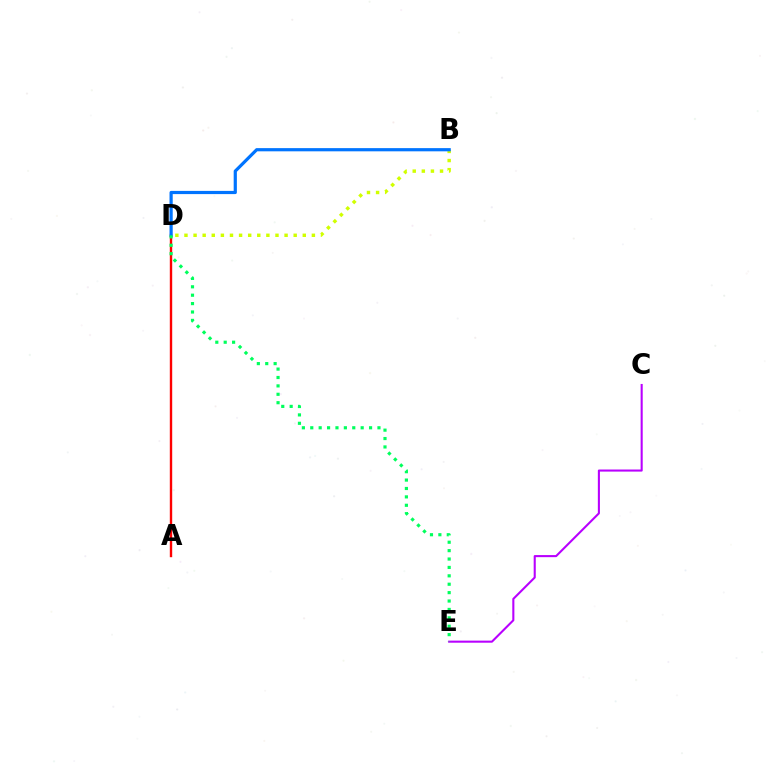{('A', 'D'): [{'color': '#ff0000', 'line_style': 'solid', 'thickness': 1.72}], ('B', 'D'): [{'color': '#d1ff00', 'line_style': 'dotted', 'thickness': 2.47}, {'color': '#0074ff', 'line_style': 'solid', 'thickness': 2.3}], ('C', 'E'): [{'color': '#b900ff', 'line_style': 'solid', 'thickness': 1.5}], ('D', 'E'): [{'color': '#00ff5c', 'line_style': 'dotted', 'thickness': 2.28}]}